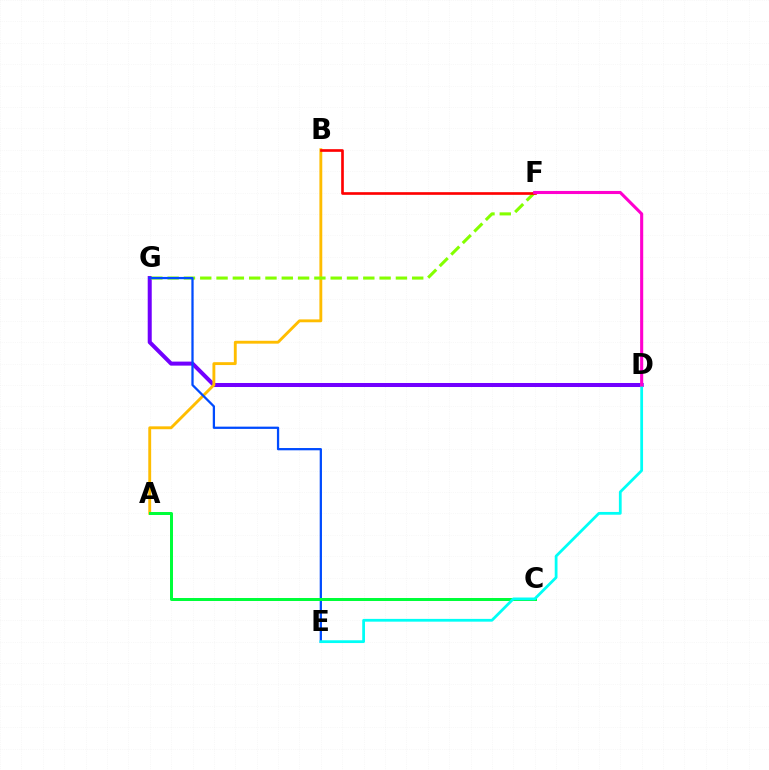{('D', 'G'): [{'color': '#7200ff', 'line_style': 'solid', 'thickness': 2.9}], ('A', 'B'): [{'color': '#ffbd00', 'line_style': 'solid', 'thickness': 2.07}], ('F', 'G'): [{'color': '#84ff00', 'line_style': 'dashed', 'thickness': 2.22}], ('E', 'G'): [{'color': '#004bff', 'line_style': 'solid', 'thickness': 1.63}], ('B', 'F'): [{'color': '#ff0000', 'line_style': 'solid', 'thickness': 1.91}], ('A', 'C'): [{'color': '#00ff39', 'line_style': 'solid', 'thickness': 2.16}], ('D', 'E'): [{'color': '#00fff6', 'line_style': 'solid', 'thickness': 2.0}], ('D', 'F'): [{'color': '#ff00cf', 'line_style': 'solid', 'thickness': 2.23}]}